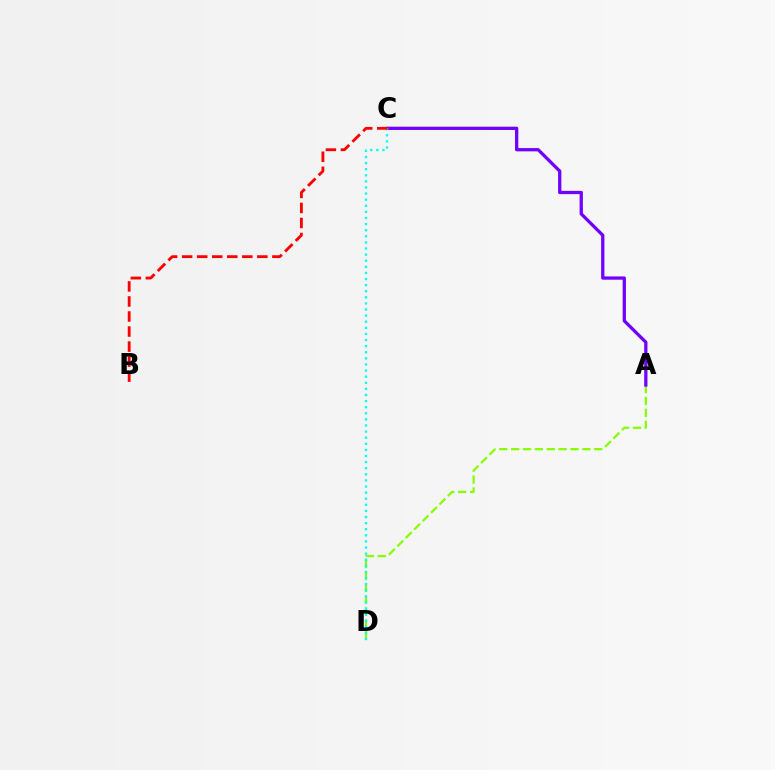{('A', 'D'): [{'color': '#84ff00', 'line_style': 'dashed', 'thickness': 1.61}], ('A', 'C'): [{'color': '#7200ff', 'line_style': 'solid', 'thickness': 2.36}], ('C', 'D'): [{'color': '#00fff6', 'line_style': 'dotted', 'thickness': 1.66}], ('B', 'C'): [{'color': '#ff0000', 'line_style': 'dashed', 'thickness': 2.04}]}